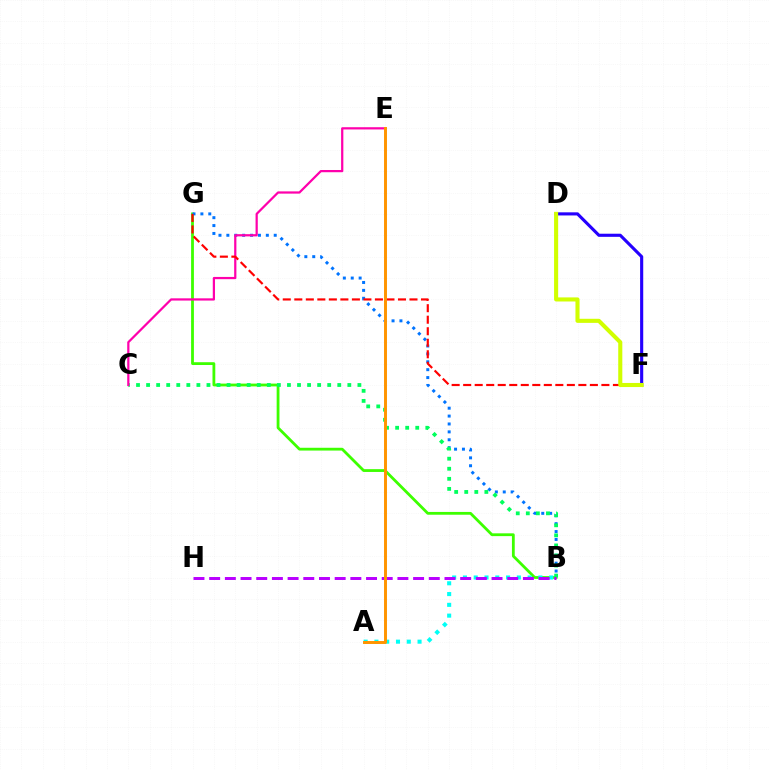{('B', 'G'): [{'color': '#3dff00', 'line_style': 'solid', 'thickness': 2.01}, {'color': '#0074ff', 'line_style': 'dotted', 'thickness': 2.14}], ('A', 'B'): [{'color': '#00fff6', 'line_style': 'dotted', 'thickness': 2.93}], ('B', 'C'): [{'color': '#00ff5c', 'line_style': 'dotted', 'thickness': 2.73}], ('B', 'H'): [{'color': '#b900ff', 'line_style': 'dashed', 'thickness': 2.13}], ('D', 'F'): [{'color': '#2500ff', 'line_style': 'solid', 'thickness': 2.25}, {'color': '#d1ff00', 'line_style': 'solid', 'thickness': 2.94}], ('C', 'E'): [{'color': '#ff00ac', 'line_style': 'solid', 'thickness': 1.61}], ('F', 'G'): [{'color': '#ff0000', 'line_style': 'dashed', 'thickness': 1.56}], ('A', 'E'): [{'color': '#ff9400', 'line_style': 'solid', 'thickness': 2.13}]}